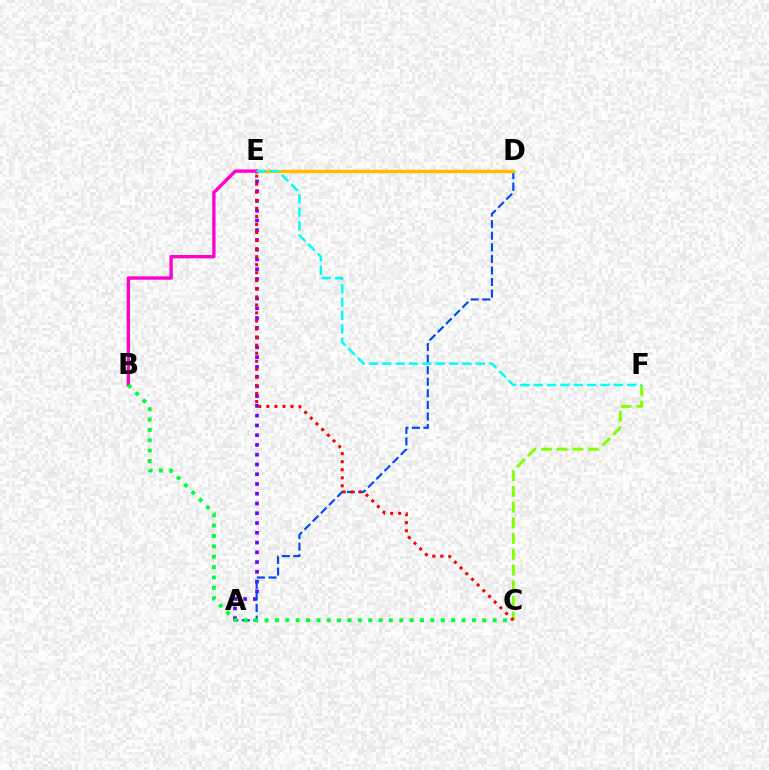{('A', 'E'): [{'color': '#7200ff', 'line_style': 'dotted', 'thickness': 2.65}], ('A', 'D'): [{'color': '#004bff', 'line_style': 'dashed', 'thickness': 1.57}], ('D', 'E'): [{'color': '#ffbd00', 'line_style': 'solid', 'thickness': 2.47}], ('C', 'F'): [{'color': '#84ff00', 'line_style': 'dashed', 'thickness': 2.13}], ('B', 'E'): [{'color': '#ff00cf', 'line_style': 'solid', 'thickness': 2.41}], ('E', 'F'): [{'color': '#00fff6', 'line_style': 'dashed', 'thickness': 1.81}], ('B', 'C'): [{'color': '#00ff39', 'line_style': 'dotted', 'thickness': 2.82}], ('C', 'E'): [{'color': '#ff0000', 'line_style': 'dotted', 'thickness': 2.19}]}